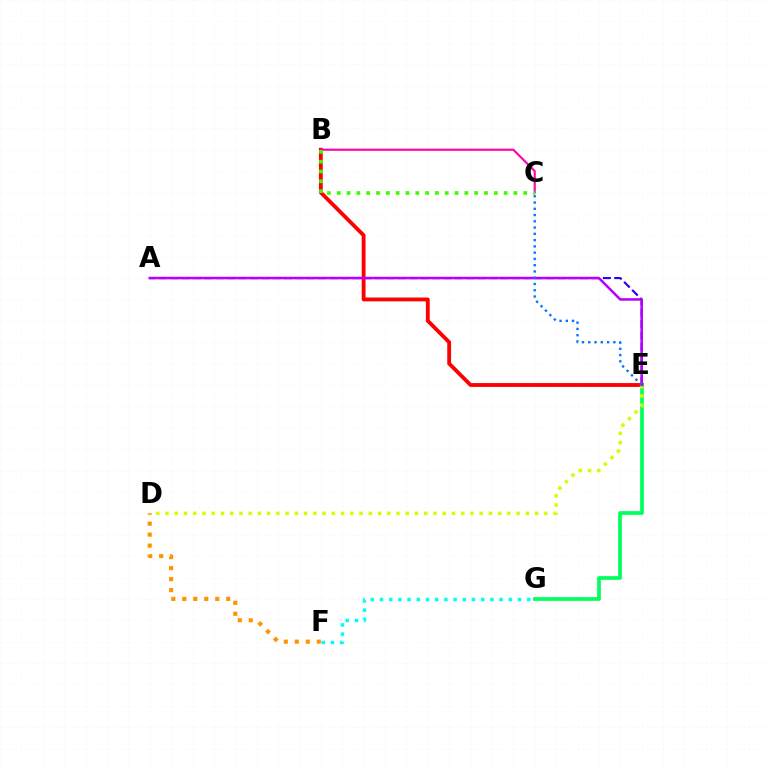{('E', 'G'): [{'color': '#00ff5c', 'line_style': 'solid', 'thickness': 2.67}], ('A', 'E'): [{'color': '#2500ff', 'line_style': 'dashed', 'thickness': 1.55}, {'color': '#b900ff', 'line_style': 'solid', 'thickness': 1.84}], ('B', 'E'): [{'color': '#ff0000', 'line_style': 'solid', 'thickness': 2.76}], ('D', 'E'): [{'color': '#d1ff00', 'line_style': 'dotted', 'thickness': 2.51}], ('B', 'C'): [{'color': '#ff00ac', 'line_style': 'solid', 'thickness': 1.54}, {'color': '#3dff00', 'line_style': 'dotted', 'thickness': 2.67}], ('D', 'F'): [{'color': '#ff9400', 'line_style': 'dotted', 'thickness': 2.98}], ('F', 'G'): [{'color': '#00fff6', 'line_style': 'dotted', 'thickness': 2.5}], ('C', 'E'): [{'color': '#0074ff', 'line_style': 'dotted', 'thickness': 1.7}]}